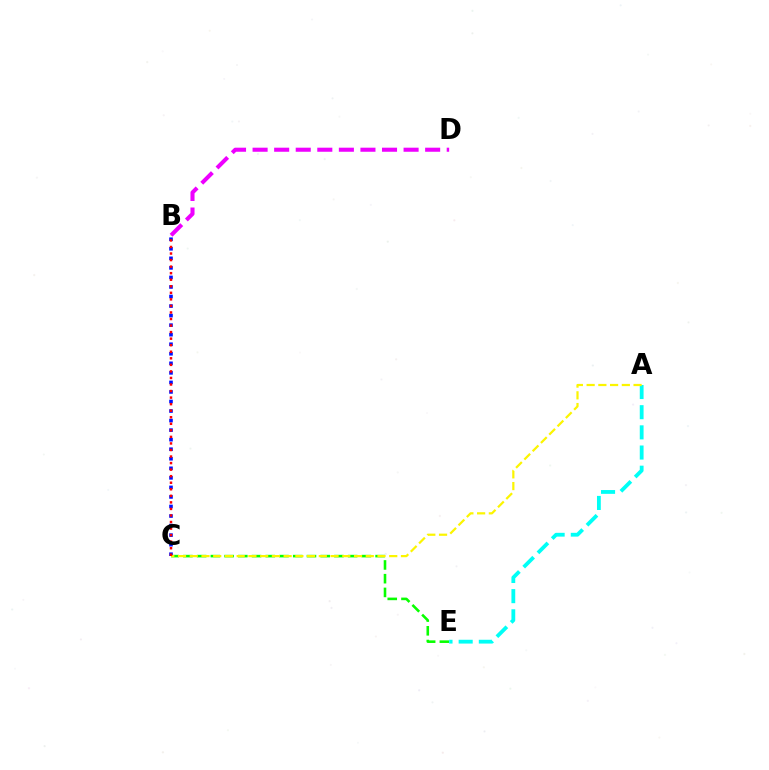{('C', 'E'): [{'color': '#08ff00', 'line_style': 'dashed', 'thickness': 1.87}], ('B', 'C'): [{'color': '#0010ff', 'line_style': 'dotted', 'thickness': 2.59}, {'color': '#ff0000', 'line_style': 'dotted', 'thickness': 1.78}], ('B', 'D'): [{'color': '#ee00ff', 'line_style': 'dashed', 'thickness': 2.93}], ('A', 'E'): [{'color': '#00fff6', 'line_style': 'dashed', 'thickness': 2.74}], ('A', 'C'): [{'color': '#fcf500', 'line_style': 'dashed', 'thickness': 1.59}]}